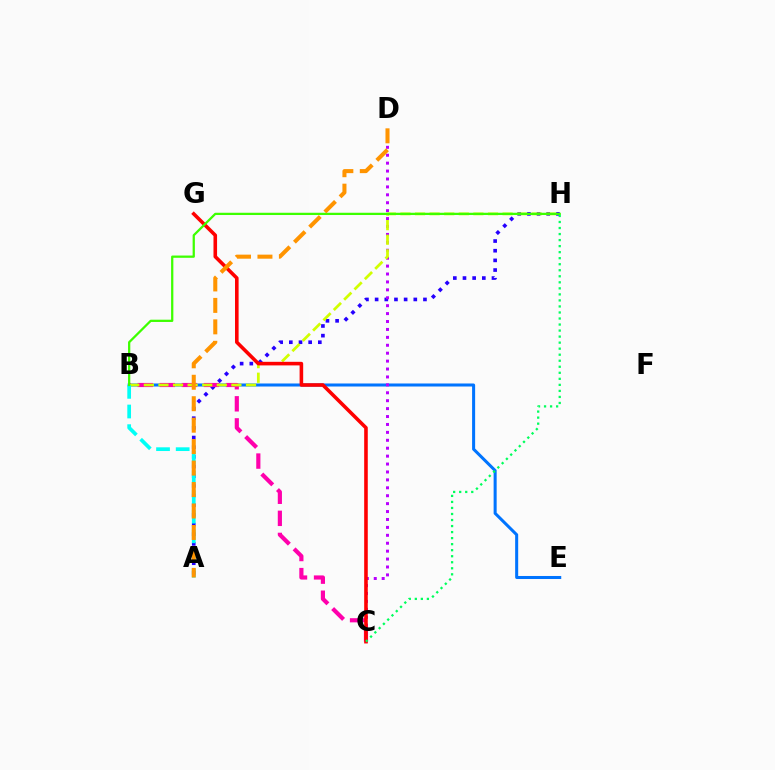{('A', 'H'): [{'color': '#2500ff', 'line_style': 'dotted', 'thickness': 2.63}], ('B', 'E'): [{'color': '#0074ff', 'line_style': 'solid', 'thickness': 2.18}], ('B', 'C'): [{'color': '#ff00ac', 'line_style': 'dashed', 'thickness': 3.0}], ('C', 'D'): [{'color': '#b900ff', 'line_style': 'dotted', 'thickness': 2.15}], ('B', 'H'): [{'color': '#d1ff00', 'line_style': 'dashed', 'thickness': 1.98}, {'color': '#3dff00', 'line_style': 'solid', 'thickness': 1.63}], ('A', 'B'): [{'color': '#00fff6', 'line_style': 'dashed', 'thickness': 2.67}], ('C', 'G'): [{'color': '#ff0000', 'line_style': 'solid', 'thickness': 2.58}], ('C', 'H'): [{'color': '#00ff5c', 'line_style': 'dotted', 'thickness': 1.64}], ('A', 'D'): [{'color': '#ff9400', 'line_style': 'dashed', 'thickness': 2.91}]}